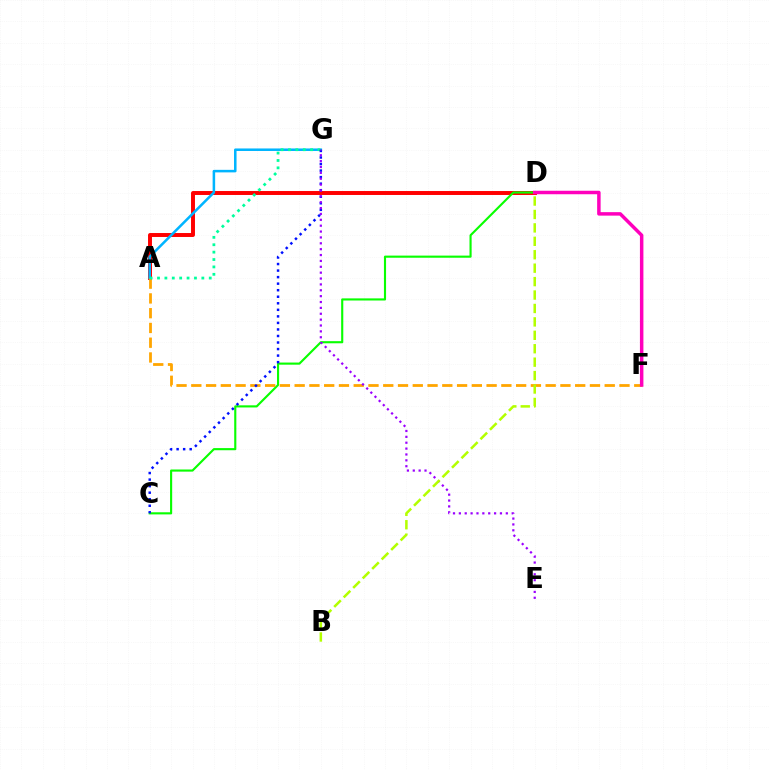{('A', 'D'): [{'color': '#ff0000', 'line_style': 'solid', 'thickness': 2.84}], ('A', 'G'): [{'color': '#00b5ff', 'line_style': 'solid', 'thickness': 1.82}, {'color': '#00ff9d', 'line_style': 'dotted', 'thickness': 2.01}], ('C', 'D'): [{'color': '#08ff00', 'line_style': 'solid', 'thickness': 1.53}], ('A', 'F'): [{'color': '#ffa500', 'line_style': 'dashed', 'thickness': 2.01}], ('C', 'G'): [{'color': '#0010ff', 'line_style': 'dotted', 'thickness': 1.78}], ('E', 'G'): [{'color': '#9b00ff', 'line_style': 'dotted', 'thickness': 1.6}], ('D', 'F'): [{'color': '#ff00bd', 'line_style': 'solid', 'thickness': 2.51}], ('B', 'D'): [{'color': '#b3ff00', 'line_style': 'dashed', 'thickness': 1.82}]}